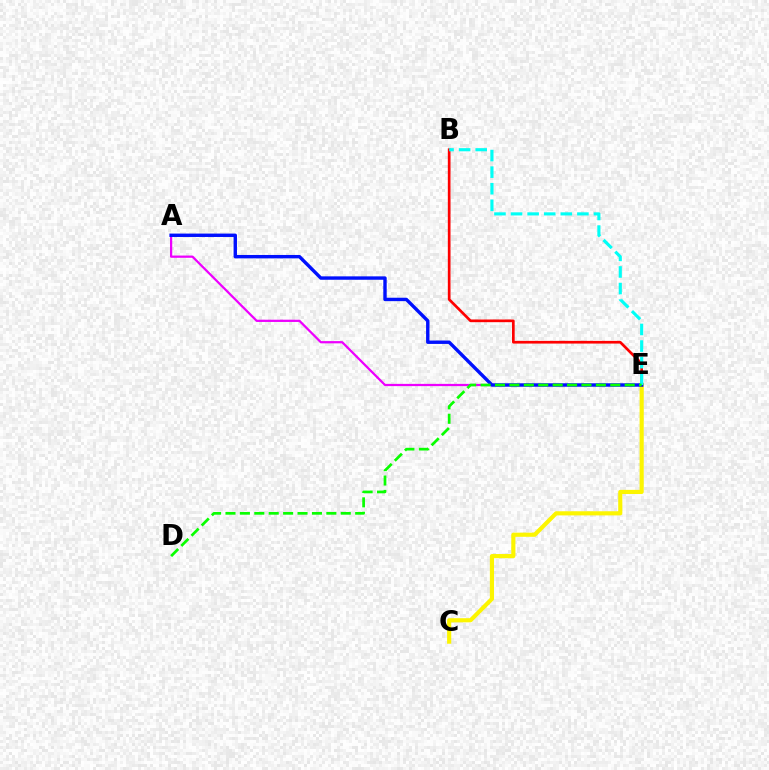{('C', 'E'): [{'color': '#fcf500', 'line_style': 'solid', 'thickness': 2.98}], ('B', 'E'): [{'color': '#ff0000', 'line_style': 'solid', 'thickness': 1.93}, {'color': '#00fff6', 'line_style': 'dashed', 'thickness': 2.25}], ('A', 'E'): [{'color': '#ee00ff', 'line_style': 'solid', 'thickness': 1.61}, {'color': '#0010ff', 'line_style': 'solid', 'thickness': 2.45}], ('D', 'E'): [{'color': '#08ff00', 'line_style': 'dashed', 'thickness': 1.96}]}